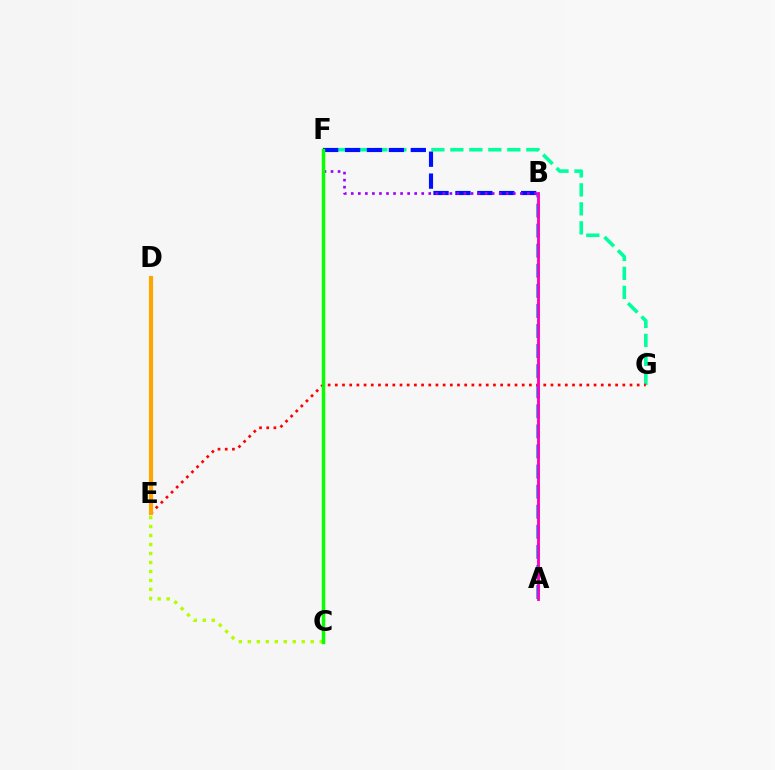{('C', 'D'): [{'color': '#b3ff00', 'line_style': 'dotted', 'thickness': 2.44}], ('A', 'B'): [{'color': '#00b5ff', 'line_style': 'dashed', 'thickness': 2.73}, {'color': '#ff00bd', 'line_style': 'solid', 'thickness': 2.06}], ('F', 'G'): [{'color': '#00ff9d', 'line_style': 'dashed', 'thickness': 2.58}], ('B', 'F'): [{'color': '#0010ff', 'line_style': 'dashed', 'thickness': 2.98}, {'color': '#9b00ff', 'line_style': 'dotted', 'thickness': 1.91}], ('E', 'G'): [{'color': '#ff0000', 'line_style': 'dotted', 'thickness': 1.95}], ('D', 'E'): [{'color': '#ffa500', 'line_style': 'solid', 'thickness': 2.99}], ('C', 'F'): [{'color': '#08ff00', 'line_style': 'solid', 'thickness': 2.49}]}